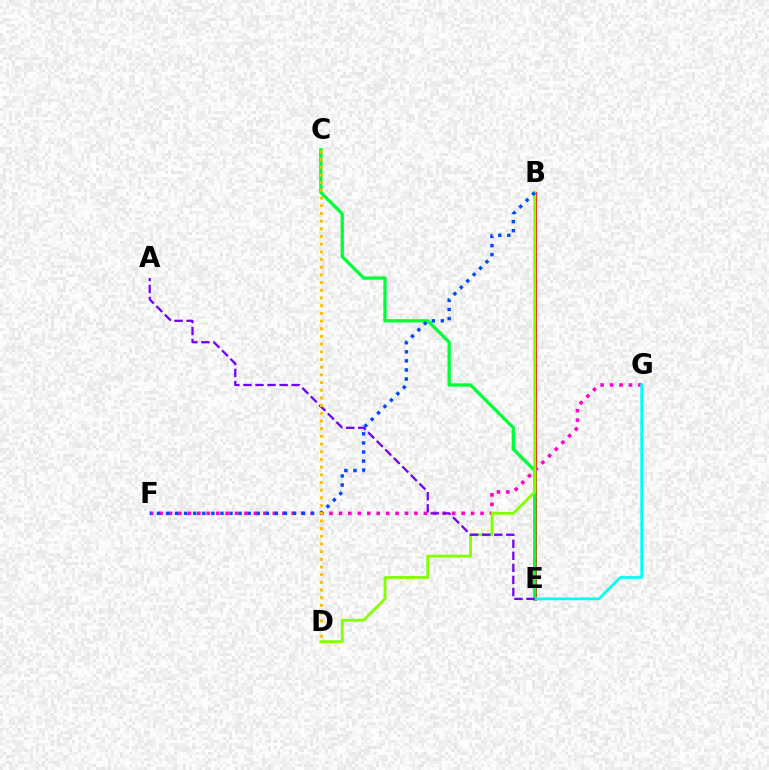{('B', 'E'): [{'color': '#ff0000', 'line_style': 'solid', 'thickness': 1.98}], ('F', 'G'): [{'color': '#ff00cf', 'line_style': 'dotted', 'thickness': 2.57}], ('C', 'E'): [{'color': '#00ff39', 'line_style': 'solid', 'thickness': 2.37}], ('E', 'G'): [{'color': '#00fff6', 'line_style': 'solid', 'thickness': 1.96}], ('B', 'D'): [{'color': '#84ff00', 'line_style': 'solid', 'thickness': 2.04}], ('A', 'E'): [{'color': '#7200ff', 'line_style': 'dashed', 'thickness': 1.64}], ('B', 'F'): [{'color': '#004bff', 'line_style': 'dotted', 'thickness': 2.46}], ('C', 'D'): [{'color': '#ffbd00', 'line_style': 'dotted', 'thickness': 2.09}]}